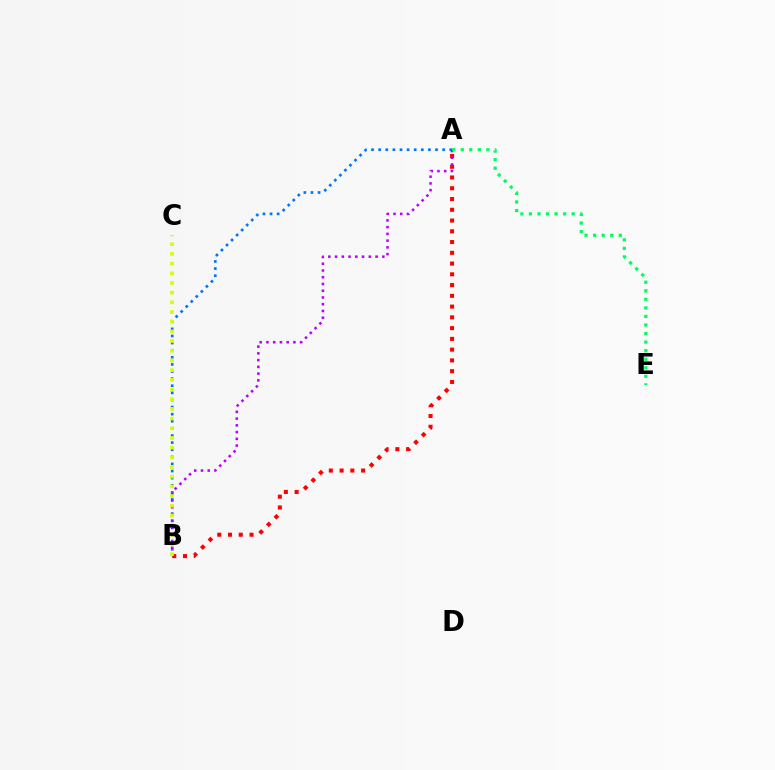{('A', 'B'): [{'color': '#ff0000', 'line_style': 'dotted', 'thickness': 2.92}, {'color': '#0074ff', 'line_style': 'dotted', 'thickness': 1.93}, {'color': '#b900ff', 'line_style': 'dotted', 'thickness': 1.83}], ('A', 'E'): [{'color': '#00ff5c', 'line_style': 'dotted', 'thickness': 2.32}], ('B', 'C'): [{'color': '#d1ff00', 'line_style': 'dotted', 'thickness': 2.63}]}